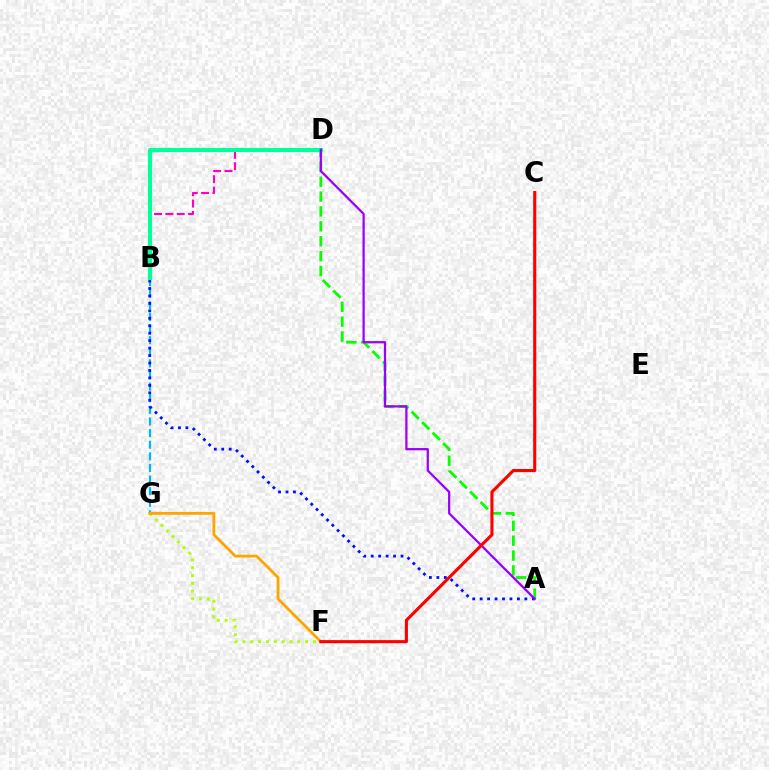{('A', 'D'): [{'color': '#08ff00', 'line_style': 'dashed', 'thickness': 2.02}, {'color': '#9b00ff', 'line_style': 'solid', 'thickness': 1.62}], ('B', 'D'): [{'color': '#ff00bd', 'line_style': 'dashed', 'thickness': 1.54}, {'color': '#00ff9d', 'line_style': 'solid', 'thickness': 2.96}], ('B', 'G'): [{'color': '#00b5ff', 'line_style': 'dashed', 'thickness': 1.58}], ('F', 'G'): [{'color': '#b3ff00', 'line_style': 'dotted', 'thickness': 2.13}, {'color': '#ffa500', 'line_style': 'solid', 'thickness': 2.03}], ('A', 'B'): [{'color': '#0010ff', 'line_style': 'dotted', 'thickness': 2.02}], ('C', 'F'): [{'color': '#ff0000', 'line_style': 'solid', 'thickness': 2.23}]}